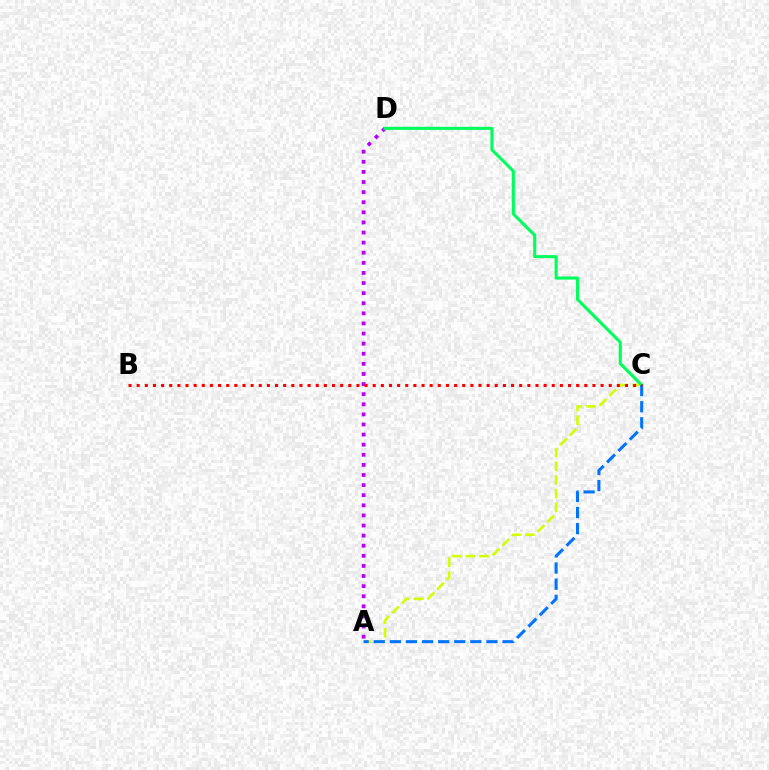{('A', 'D'): [{'color': '#b900ff', 'line_style': 'dotted', 'thickness': 2.75}], ('A', 'C'): [{'color': '#d1ff00', 'line_style': 'dashed', 'thickness': 1.86}, {'color': '#0074ff', 'line_style': 'dashed', 'thickness': 2.19}], ('C', 'D'): [{'color': '#00ff5c', 'line_style': 'solid', 'thickness': 2.22}], ('B', 'C'): [{'color': '#ff0000', 'line_style': 'dotted', 'thickness': 2.21}]}